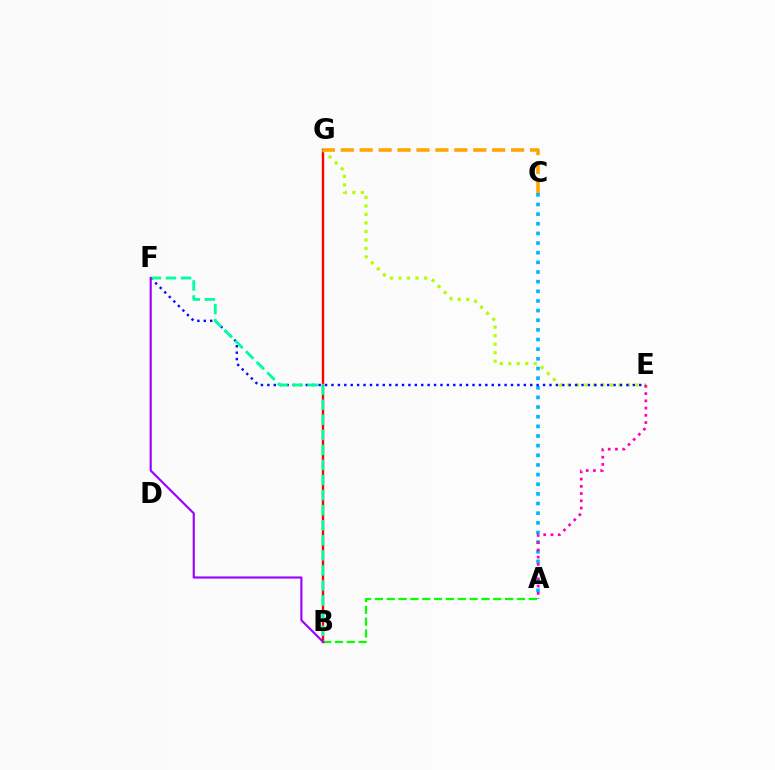{('A', 'C'): [{'color': '#00b5ff', 'line_style': 'dotted', 'thickness': 2.62}], ('A', 'B'): [{'color': '#08ff00', 'line_style': 'dashed', 'thickness': 1.61}], ('B', 'G'): [{'color': '#ff0000', 'line_style': 'solid', 'thickness': 1.7}], ('E', 'G'): [{'color': '#b3ff00', 'line_style': 'dotted', 'thickness': 2.31}], ('E', 'F'): [{'color': '#0010ff', 'line_style': 'dotted', 'thickness': 1.74}], ('C', 'G'): [{'color': '#ffa500', 'line_style': 'dashed', 'thickness': 2.57}], ('B', 'F'): [{'color': '#00ff9d', 'line_style': 'dashed', 'thickness': 2.05}, {'color': '#9b00ff', 'line_style': 'solid', 'thickness': 1.54}], ('A', 'E'): [{'color': '#ff00bd', 'line_style': 'dotted', 'thickness': 1.97}]}